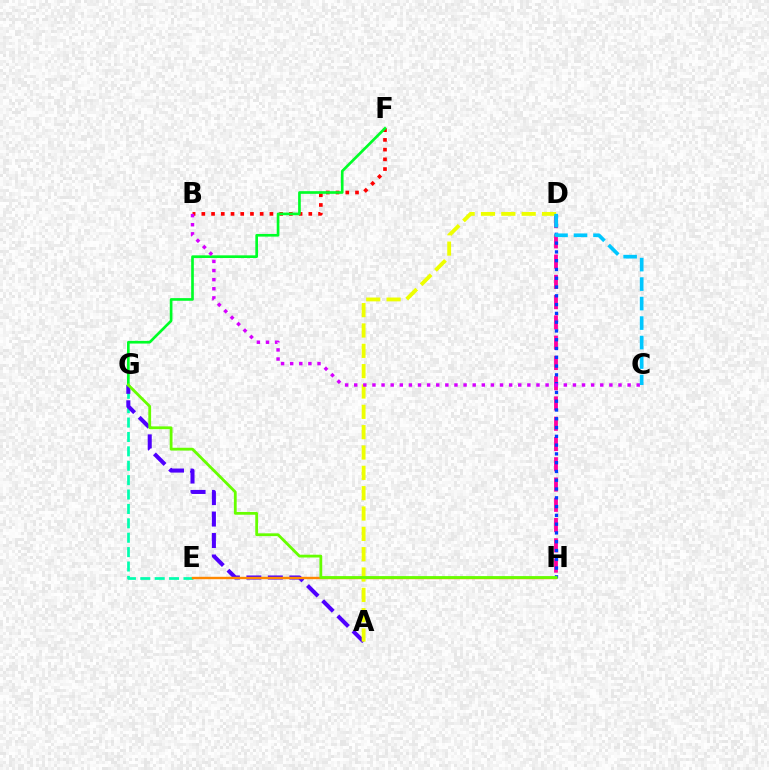{('E', 'G'): [{'color': '#00ffaf', 'line_style': 'dashed', 'thickness': 1.96}], ('B', 'F'): [{'color': '#ff0000', 'line_style': 'dotted', 'thickness': 2.64}], ('D', 'H'): [{'color': '#ff00a0', 'line_style': 'dashed', 'thickness': 2.75}, {'color': '#003fff', 'line_style': 'dotted', 'thickness': 2.39}], ('A', 'G'): [{'color': '#4f00ff', 'line_style': 'dashed', 'thickness': 2.92}], ('E', 'H'): [{'color': '#ff8800', 'line_style': 'solid', 'thickness': 1.73}], ('F', 'G'): [{'color': '#00ff27', 'line_style': 'solid', 'thickness': 1.92}], ('A', 'D'): [{'color': '#eeff00', 'line_style': 'dashed', 'thickness': 2.76}], ('B', 'C'): [{'color': '#d600ff', 'line_style': 'dotted', 'thickness': 2.48}], ('C', 'D'): [{'color': '#00c7ff', 'line_style': 'dashed', 'thickness': 2.65}], ('G', 'H'): [{'color': '#66ff00', 'line_style': 'solid', 'thickness': 2.01}]}